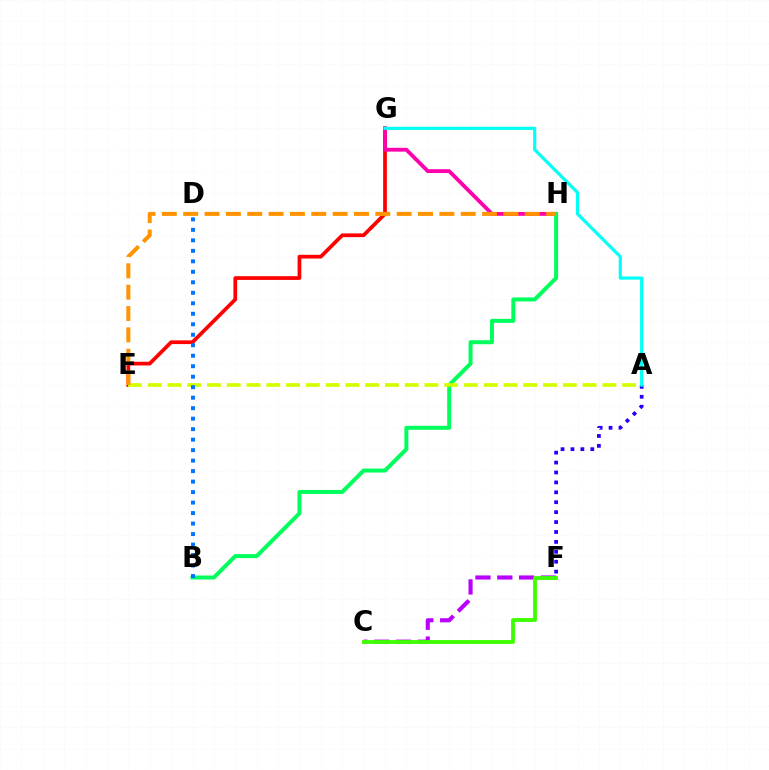{('A', 'F'): [{'color': '#2500ff', 'line_style': 'dotted', 'thickness': 2.69}], ('E', 'G'): [{'color': '#ff0000', 'line_style': 'solid', 'thickness': 2.68}], ('C', 'F'): [{'color': '#b900ff', 'line_style': 'dashed', 'thickness': 2.97}, {'color': '#3dff00', 'line_style': 'solid', 'thickness': 2.76}], ('G', 'H'): [{'color': '#ff00ac', 'line_style': 'solid', 'thickness': 2.75}], ('A', 'G'): [{'color': '#00fff6', 'line_style': 'solid', 'thickness': 2.28}], ('B', 'H'): [{'color': '#00ff5c', 'line_style': 'solid', 'thickness': 2.87}], ('A', 'E'): [{'color': '#d1ff00', 'line_style': 'dashed', 'thickness': 2.69}], ('E', 'H'): [{'color': '#ff9400', 'line_style': 'dashed', 'thickness': 2.9}], ('B', 'D'): [{'color': '#0074ff', 'line_style': 'dotted', 'thickness': 2.85}]}